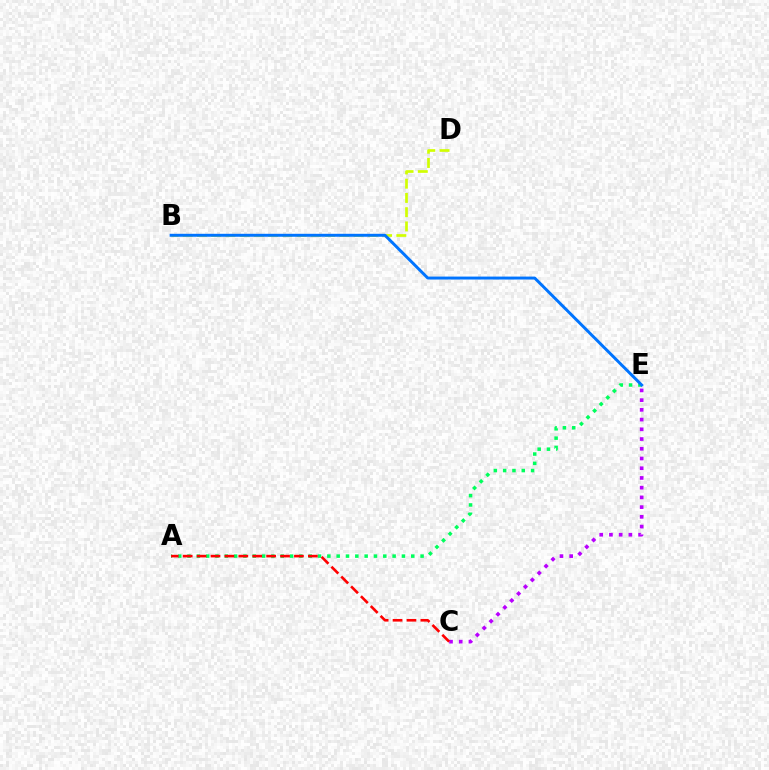{('A', 'E'): [{'color': '#00ff5c', 'line_style': 'dotted', 'thickness': 2.53}], ('C', 'E'): [{'color': '#b900ff', 'line_style': 'dotted', 'thickness': 2.64}], ('B', 'D'): [{'color': '#d1ff00', 'line_style': 'dashed', 'thickness': 1.93}], ('A', 'C'): [{'color': '#ff0000', 'line_style': 'dashed', 'thickness': 1.89}], ('B', 'E'): [{'color': '#0074ff', 'line_style': 'solid', 'thickness': 2.12}]}